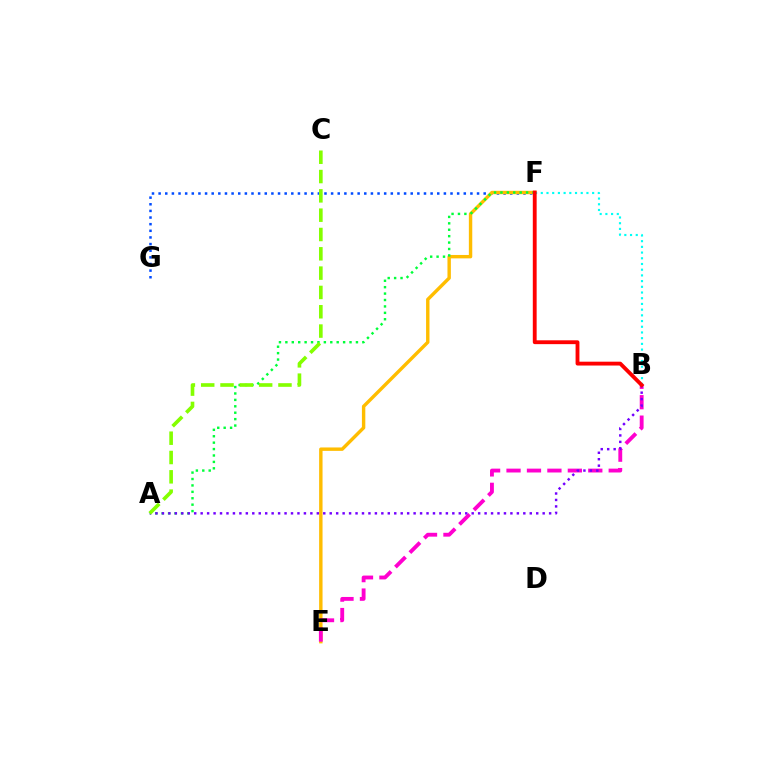{('F', 'G'): [{'color': '#004bff', 'line_style': 'dotted', 'thickness': 1.8}], ('E', 'F'): [{'color': '#ffbd00', 'line_style': 'solid', 'thickness': 2.45}], ('B', 'F'): [{'color': '#00fff6', 'line_style': 'dotted', 'thickness': 1.55}, {'color': '#ff0000', 'line_style': 'solid', 'thickness': 2.77}], ('A', 'F'): [{'color': '#00ff39', 'line_style': 'dotted', 'thickness': 1.74}], ('B', 'E'): [{'color': '#ff00cf', 'line_style': 'dashed', 'thickness': 2.78}], ('A', 'B'): [{'color': '#7200ff', 'line_style': 'dotted', 'thickness': 1.75}], ('A', 'C'): [{'color': '#84ff00', 'line_style': 'dashed', 'thickness': 2.62}]}